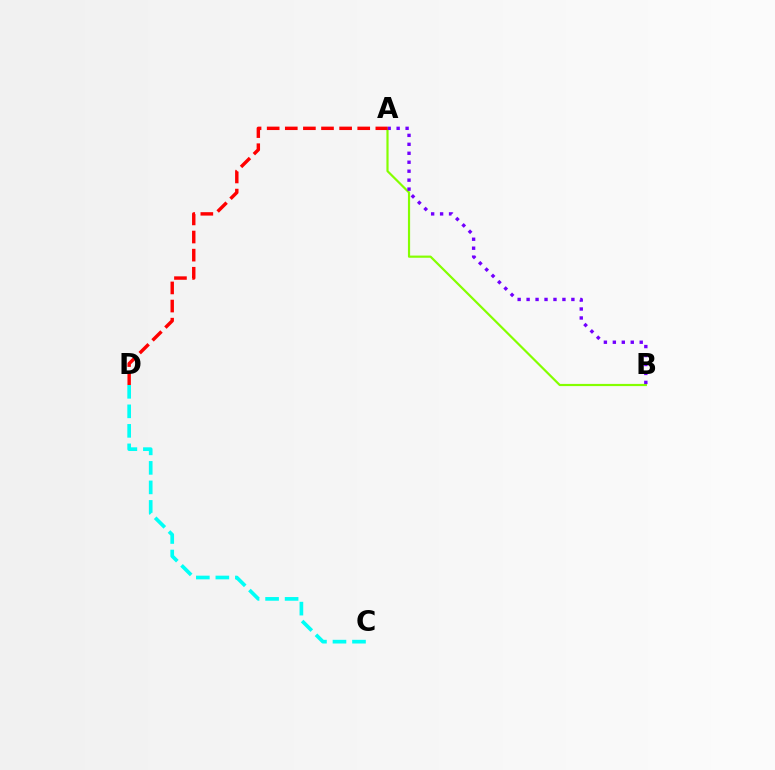{('A', 'B'): [{'color': '#84ff00', 'line_style': 'solid', 'thickness': 1.57}, {'color': '#7200ff', 'line_style': 'dotted', 'thickness': 2.43}], ('C', 'D'): [{'color': '#00fff6', 'line_style': 'dashed', 'thickness': 2.65}], ('A', 'D'): [{'color': '#ff0000', 'line_style': 'dashed', 'thickness': 2.46}]}